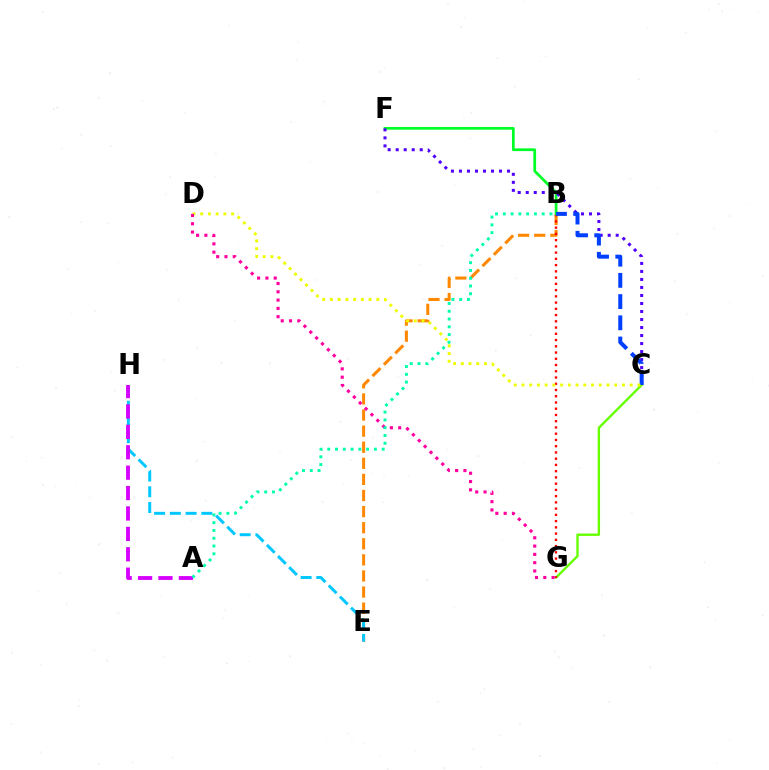{('B', 'E'): [{'color': '#ff8800', 'line_style': 'dashed', 'thickness': 2.19}], ('C', 'G'): [{'color': '#66ff00', 'line_style': 'solid', 'thickness': 1.7}], ('B', 'G'): [{'color': '#ff0000', 'line_style': 'dotted', 'thickness': 1.7}], ('B', 'F'): [{'color': '#00ff27', 'line_style': 'solid', 'thickness': 1.97}], ('C', 'F'): [{'color': '#4f00ff', 'line_style': 'dotted', 'thickness': 2.18}], ('E', 'H'): [{'color': '#00c7ff', 'line_style': 'dashed', 'thickness': 2.14}], ('B', 'C'): [{'color': '#003fff', 'line_style': 'dashed', 'thickness': 2.88}], ('C', 'D'): [{'color': '#eeff00', 'line_style': 'dotted', 'thickness': 2.1}], ('D', 'G'): [{'color': '#ff00a0', 'line_style': 'dotted', 'thickness': 2.25}], ('A', 'H'): [{'color': '#d600ff', 'line_style': 'dashed', 'thickness': 2.77}], ('A', 'B'): [{'color': '#00ffaf', 'line_style': 'dotted', 'thickness': 2.11}]}